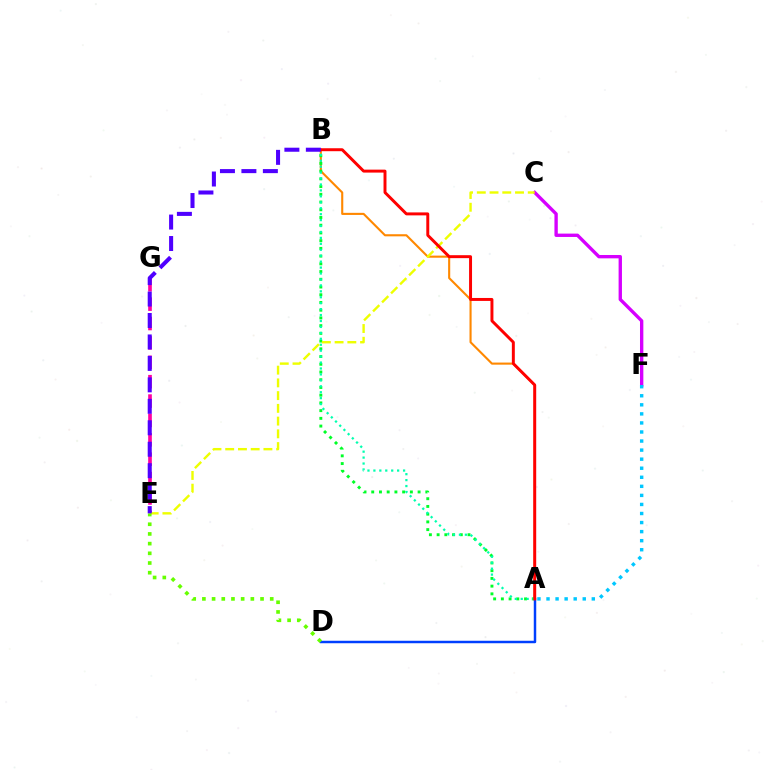{('A', 'B'): [{'color': '#ff8800', 'line_style': 'solid', 'thickness': 1.52}, {'color': '#00ff27', 'line_style': 'dotted', 'thickness': 2.1}, {'color': '#00ffaf', 'line_style': 'dotted', 'thickness': 1.61}, {'color': '#ff0000', 'line_style': 'solid', 'thickness': 2.13}], ('E', 'G'): [{'color': '#ff00a0', 'line_style': 'dashed', 'thickness': 2.63}], ('A', 'D'): [{'color': '#003fff', 'line_style': 'solid', 'thickness': 1.78}], ('C', 'F'): [{'color': '#d600ff', 'line_style': 'solid', 'thickness': 2.41}], ('C', 'E'): [{'color': '#eeff00', 'line_style': 'dashed', 'thickness': 1.73}], ('D', 'E'): [{'color': '#66ff00', 'line_style': 'dotted', 'thickness': 2.63}], ('B', 'E'): [{'color': '#4f00ff', 'line_style': 'dashed', 'thickness': 2.91}], ('A', 'F'): [{'color': '#00c7ff', 'line_style': 'dotted', 'thickness': 2.46}]}